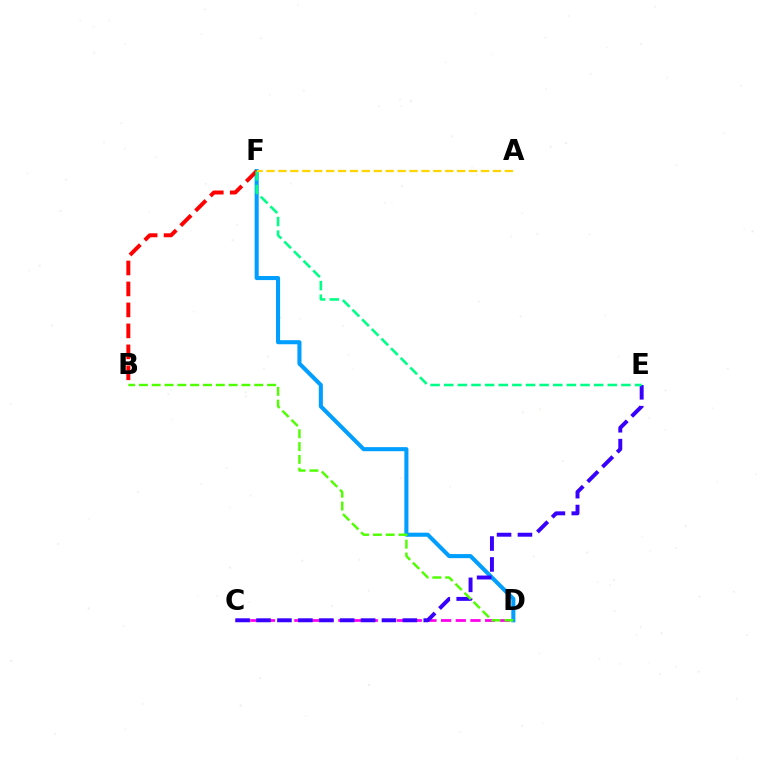{('C', 'D'): [{'color': '#ff00ed', 'line_style': 'dashed', 'thickness': 1.99}], ('D', 'F'): [{'color': '#009eff', 'line_style': 'solid', 'thickness': 2.93}], ('B', 'F'): [{'color': '#ff0000', 'line_style': 'dashed', 'thickness': 2.85}], ('C', 'E'): [{'color': '#3700ff', 'line_style': 'dashed', 'thickness': 2.84}], ('B', 'D'): [{'color': '#4fff00', 'line_style': 'dashed', 'thickness': 1.74}], ('E', 'F'): [{'color': '#00ff86', 'line_style': 'dashed', 'thickness': 1.85}], ('A', 'F'): [{'color': '#ffd500', 'line_style': 'dashed', 'thickness': 1.62}]}